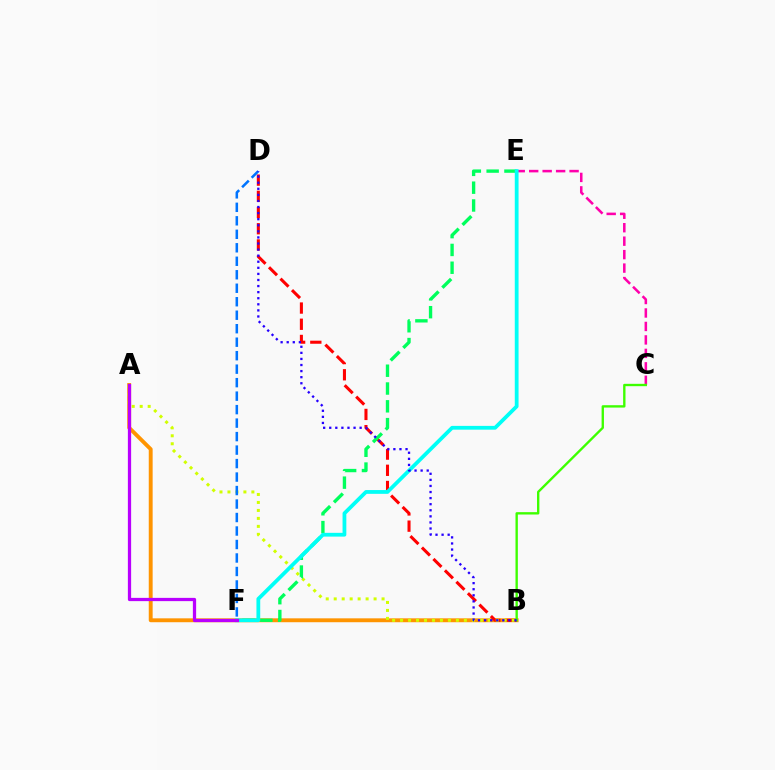{('A', 'B'): [{'color': '#ff9400', 'line_style': 'solid', 'thickness': 2.8}, {'color': '#d1ff00', 'line_style': 'dotted', 'thickness': 2.17}], ('B', 'D'): [{'color': '#ff0000', 'line_style': 'dashed', 'thickness': 2.2}, {'color': '#2500ff', 'line_style': 'dotted', 'thickness': 1.65}], ('C', 'E'): [{'color': '#ff00ac', 'line_style': 'dashed', 'thickness': 1.83}], ('E', 'F'): [{'color': '#00ff5c', 'line_style': 'dashed', 'thickness': 2.42}, {'color': '#00fff6', 'line_style': 'solid', 'thickness': 2.72}], ('D', 'F'): [{'color': '#0074ff', 'line_style': 'dashed', 'thickness': 1.83}], ('B', 'C'): [{'color': '#3dff00', 'line_style': 'solid', 'thickness': 1.7}], ('A', 'F'): [{'color': '#b900ff', 'line_style': 'solid', 'thickness': 2.34}]}